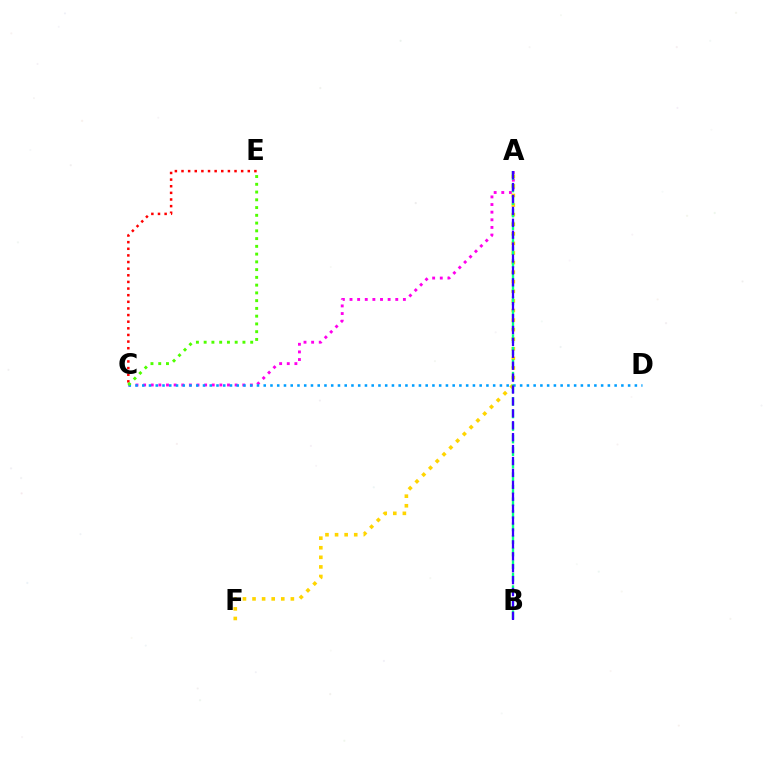{('A', 'C'): [{'color': '#ff00ed', 'line_style': 'dotted', 'thickness': 2.07}], ('C', 'E'): [{'color': '#ff0000', 'line_style': 'dotted', 'thickness': 1.8}, {'color': '#4fff00', 'line_style': 'dotted', 'thickness': 2.11}], ('C', 'D'): [{'color': '#009eff', 'line_style': 'dotted', 'thickness': 1.83}], ('A', 'F'): [{'color': '#ffd500', 'line_style': 'dotted', 'thickness': 2.6}], ('A', 'B'): [{'color': '#00ff86', 'line_style': 'dashed', 'thickness': 1.71}, {'color': '#3700ff', 'line_style': 'dashed', 'thickness': 1.62}]}